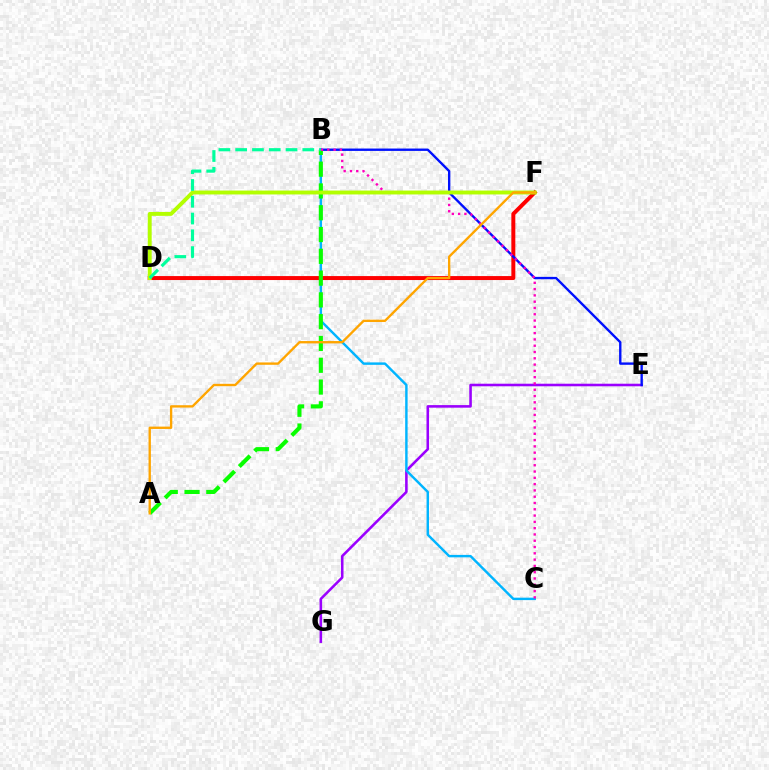{('E', 'G'): [{'color': '#9b00ff', 'line_style': 'solid', 'thickness': 1.85}], ('D', 'F'): [{'color': '#ff0000', 'line_style': 'solid', 'thickness': 2.86}, {'color': '#b3ff00', 'line_style': 'solid', 'thickness': 2.81}], ('B', 'C'): [{'color': '#00b5ff', 'line_style': 'solid', 'thickness': 1.75}, {'color': '#ff00bd', 'line_style': 'dotted', 'thickness': 1.71}], ('B', 'E'): [{'color': '#0010ff', 'line_style': 'solid', 'thickness': 1.7}], ('A', 'B'): [{'color': '#08ff00', 'line_style': 'dashed', 'thickness': 2.96}], ('B', 'D'): [{'color': '#00ff9d', 'line_style': 'dashed', 'thickness': 2.28}], ('A', 'F'): [{'color': '#ffa500', 'line_style': 'solid', 'thickness': 1.7}]}